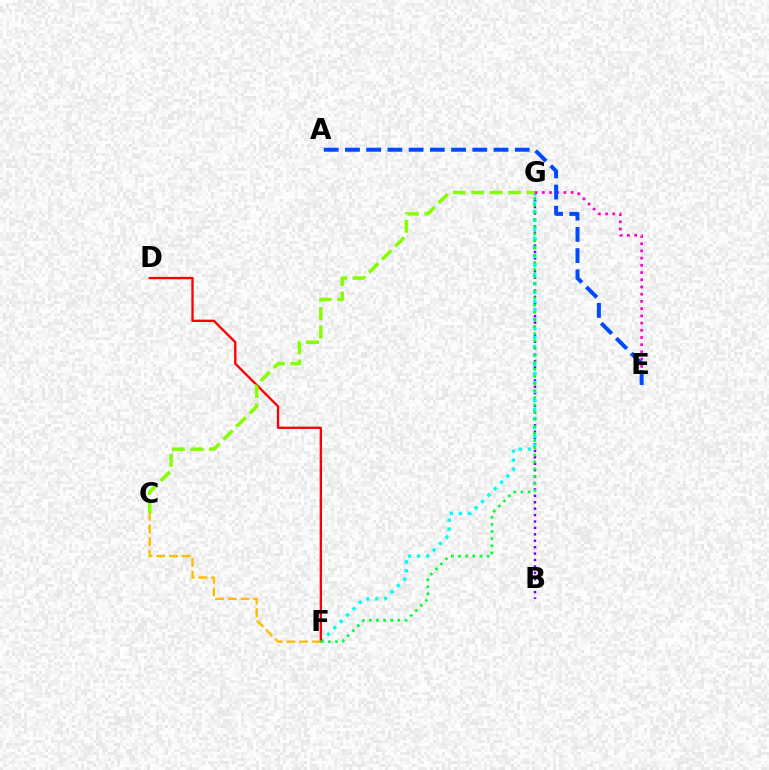{('B', 'G'): [{'color': '#7200ff', 'line_style': 'dotted', 'thickness': 1.74}], ('F', 'G'): [{'color': '#00fff6', 'line_style': 'dotted', 'thickness': 2.45}, {'color': '#00ff39', 'line_style': 'dotted', 'thickness': 1.94}], ('D', 'F'): [{'color': '#ff0000', 'line_style': 'solid', 'thickness': 1.68}], ('C', 'G'): [{'color': '#84ff00', 'line_style': 'dashed', 'thickness': 2.51}], ('E', 'G'): [{'color': '#ff00cf', 'line_style': 'dotted', 'thickness': 1.96}], ('C', 'F'): [{'color': '#ffbd00', 'line_style': 'dashed', 'thickness': 1.73}], ('A', 'E'): [{'color': '#004bff', 'line_style': 'dashed', 'thickness': 2.88}]}